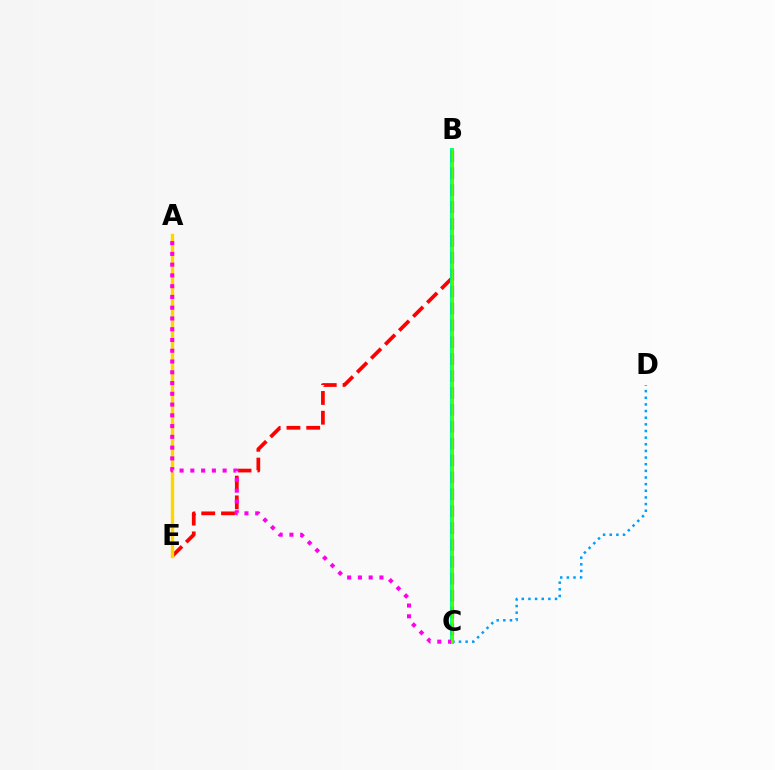{('C', 'D'): [{'color': '#009eff', 'line_style': 'dotted', 'thickness': 1.81}], ('B', 'E'): [{'color': '#ff0000', 'line_style': 'dashed', 'thickness': 2.69}], ('B', 'C'): [{'color': '#00ff86', 'line_style': 'solid', 'thickness': 2.85}, {'color': '#3700ff', 'line_style': 'dashed', 'thickness': 2.3}, {'color': '#4fff00', 'line_style': 'solid', 'thickness': 1.96}], ('A', 'E'): [{'color': '#ffd500', 'line_style': 'solid', 'thickness': 2.44}], ('A', 'C'): [{'color': '#ff00ed', 'line_style': 'dotted', 'thickness': 2.92}]}